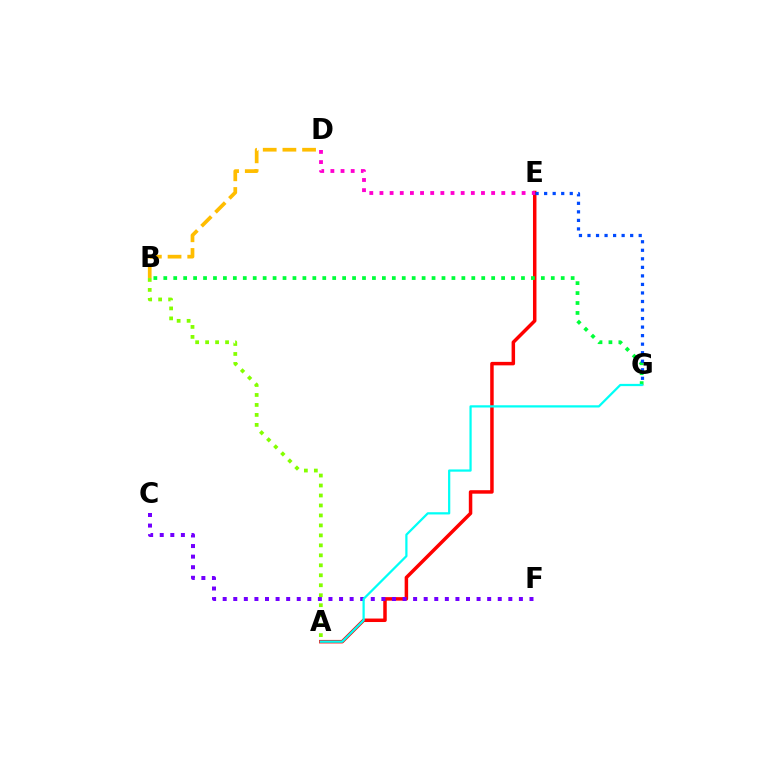{('B', 'D'): [{'color': '#ffbd00', 'line_style': 'dashed', 'thickness': 2.67}], ('A', 'E'): [{'color': '#ff0000', 'line_style': 'solid', 'thickness': 2.51}], ('B', 'G'): [{'color': '#00ff39', 'line_style': 'dotted', 'thickness': 2.7}], ('C', 'F'): [{'color': '#7200ff', 'line_style': 'dotted', 'thickness': 2.87}], ('A', 'B'): [{'color': '#84ff00', 'line_style': 'dotted', 'thickness': 2.71}], ('D', 'E'): [{'color': '#ff00cf', 'line_style': 'dotted', 'thickness': 2.76}], ('E', 'G'): [{'color': '#004bff', 'line_style': 'dotted', 'thickness': 2.32}], ('A', 'G'): [{'color': '#00fff6', 'line_style': 'solid', 'thickness': 1.61}]}